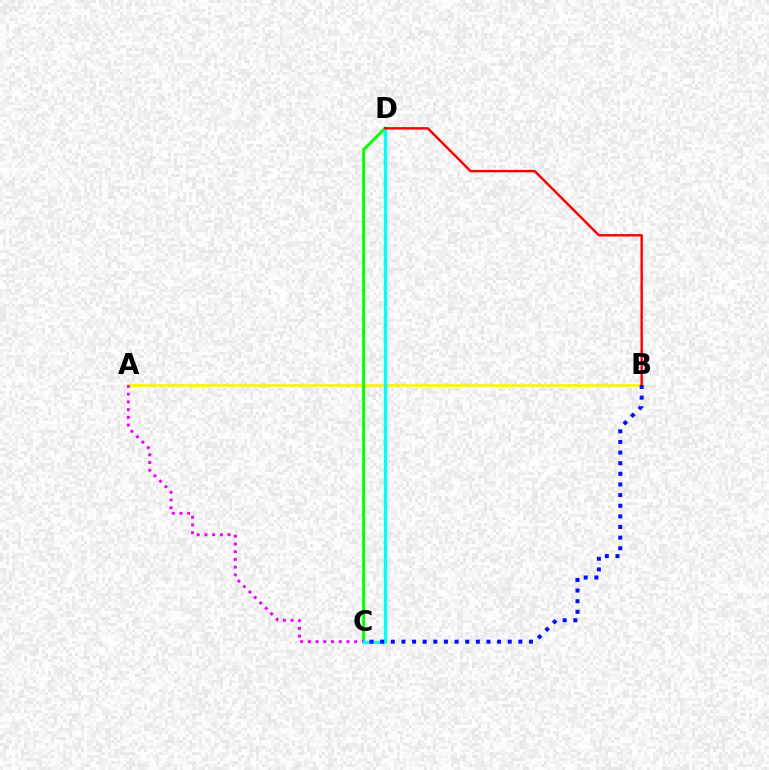{('A', 'B'): [{'color': '#fcf500', 'line_style': 'solid', 'thickness': 1.95}], ('C', 'D'): [{'color': '#08ff00', 'line_style': 'solid', 'thickness': 2.13}, {'color': '#00fff6', 'line_style': 'solid', 'thickness': 2.42}], ('A', 'C'): [{'color': '#ee00ff', 'line_style': 'dotted', 'thickness': 2.1}], ('B', 'D'): [{'color': '#ff0000', 'line_style': 'solid', 'thickness': 1.74}], ('B', 'C'): [{'color': '#0010ff', 'line_style': 'dotted', 'thickness': 2.89}]}